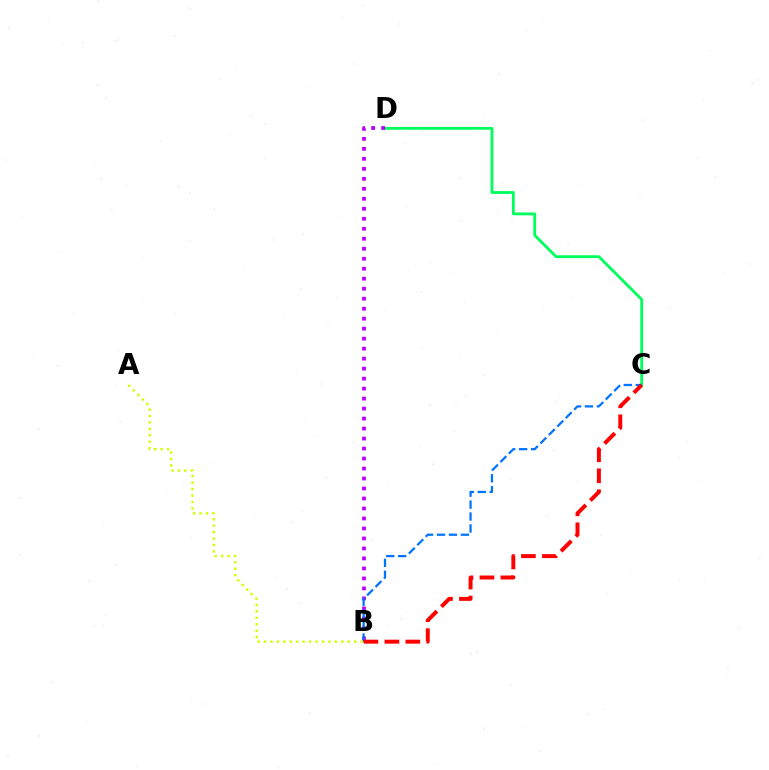{('C', 'D'): [{'color': '#00ff5c', 'line_style': 'solid', 'thickness': 2.03}], ('B', 'D'): [{'color': '#b900ff', 'line_style': 'dotted', 'thickness': 2.71}], ('B', 'C'): [{'color': '#0074ff', 'line_style': 'dashed', 'thickness': 1.62}, {'color': '#ff0000', 'line_style': 'dashed', 'thickness': 2.85}], ('A', 'B'): [{'color': '#d1ff00', 'line_style': 'dotted', 'thickness': 1.75}]}